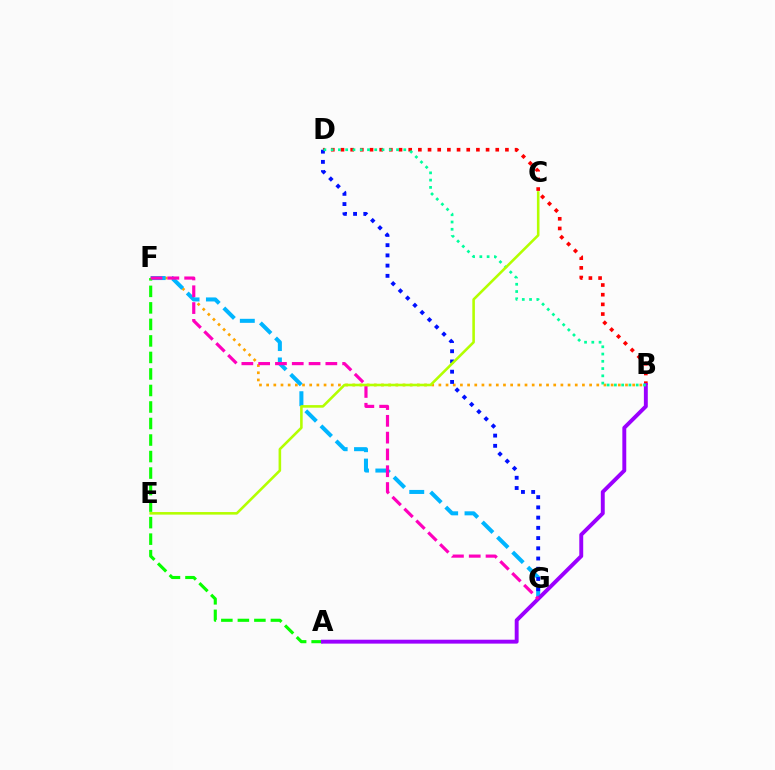{('B', 'F'): [{'color': '#ffa500', 'line_style': 'dotted', 'thickness': 1.95}], ('B', 'D'): [{'color': '#ff0000', 'line_style': 'dotted', 'thickness': 2.63}, {'color': '#00ff9d', 'line_style': 'dotted', 'thickness': 1.97}], ('F', 'G'): [{'color': '#00b5ff', 'line_style': 'dashed', 'thickness': 2.9}, {'color': '#ff00bd', 'line_style': 'dashed', 'thickness': 2.28}], ('D', 'G'): [{'color': '#0010ff', 'line_style': 'dotted', 'thickness': 2.78}], ('A', 'F'): [{'color': '#08ff00', 'line_style': 'dashed', 'thickness': 2.24}], ('A', 'B'): [{'color': '#9b00ff', 'line_style': 'solid', 'thickness': 2.81}], ('C', 'E'): [{'color': '#b3ff00', 'line_style': 'solid', 'thickness': 1.86}]}